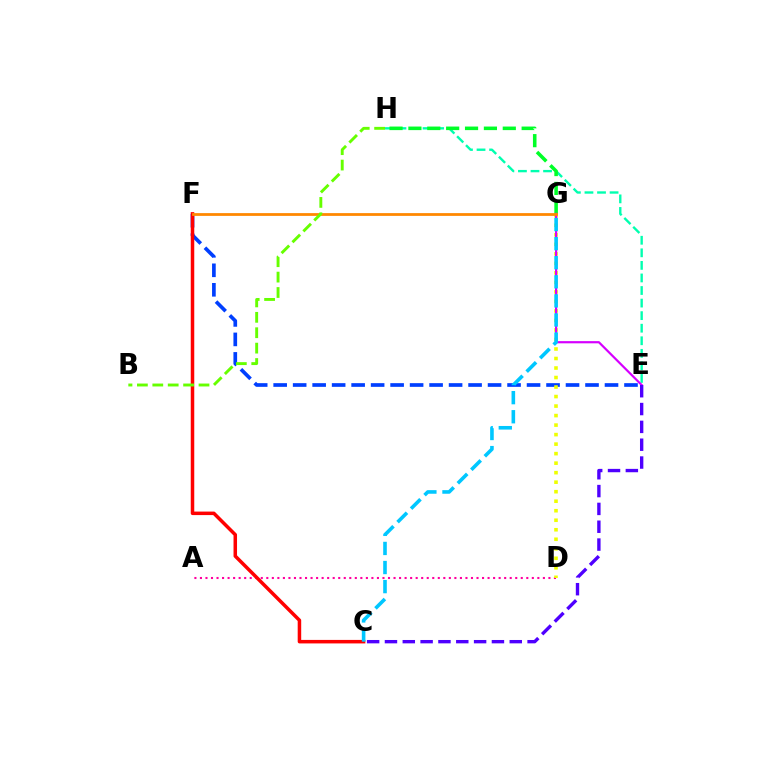{('E', 'F'): [{'color': '#003fff', 'line_style': 'dashed', 'thickness': 2.65}], ('A', 'D'): [{'color': '#ff00a0', 'line_style': 'dotted', 'thickness': 1.5}], ('E', 'H'): [{'color': '#00ffaf', 'line_style': 'dashed', 'thickness': 1.71}], ('G', 'H'): [{'color': '#00ff27', 'line_style': 'dashed', 'thickness': 2.56}], ('D', 'G'): [{'color': '#eeff00', 'line_style': 'dotted', 'thickness': 2.58}], ('E', 'G'): [{'color': '#d600ff', 'line_style': 'solid', 'thickness': 1.57}], ('C', 'F'): [{'color': '#ff0000', 'line_style': 'solid', 'thickness': 2.53}], ('F', 'G'): [{'color': '#ff8800', 'line_style': 'solid', 'thickness': 1.99}], ('B', 'H'): [{'color': '#66ff00', 'line_style': 'dashed', 'thickness': 2.09}], ('C', 'G'): [{'color': '#00c7ff', 'line_style': 'dashed', 'thickness': 2.59}], ('C', 'E'): [{'color': '#4f00ff', 'line_style': 'dashed', 'thickness': 2.42}]}